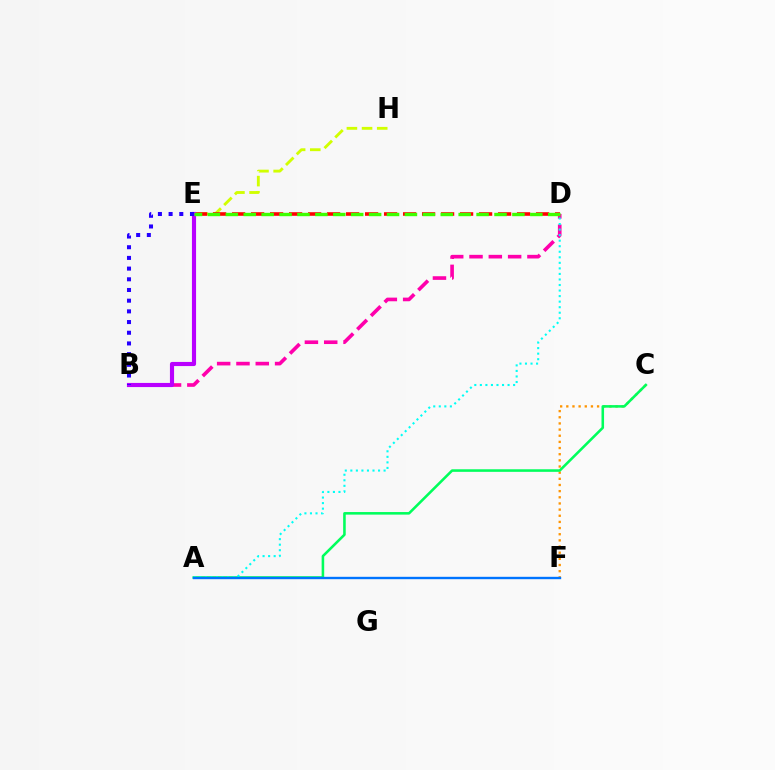{('E', 'H'): [{'color': '#d1ff00', 'line_style': 'dashed', 'thickness': 2.06}], ('C', 'F'): [{'color': '#ff9400', 'line_style': 'dotted', 'thickness': 1.67}], ('B', 'D'): [{'color': '#ff00ac', 'line_style': 'dashed', 'thickness': 2.62}], ('A', 'C'): [{'color': '#00ff5c', 'line_style': 'solid', 'thickness': 1.85}], ('D', 'E'): [{'color': '#ff0000', 'line_style': 'dashed', 'thickness': 2.58}, {'color': '#3dff00', 'line_style': 'dashed', 'thickness': 2.43}], ('A', 'D'): [{'color': '#00fff6', 'line_style': 'dotted', 'thickness': 1.51}], ('A', 'F'): [{'color': '#0074ff', 'line_style': 'solid', 'thickness': 1.71}], ('B', 'E'): [{'color': '#b900ff', 'line_style': 'solid', 'thickness': 2.97}, {'color': '#2500ff', 'line_style': 'dotted', 'thickness': 2.9}]}